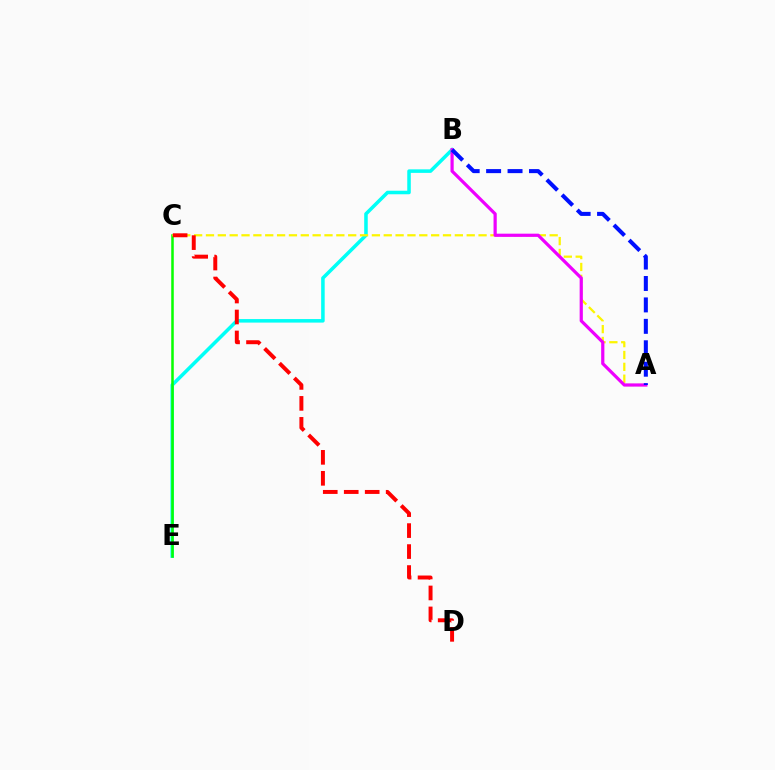{('B', 'E'): [{'color': '#00fff6', 'line_style': 'solid', 'thickness': 2.55}], ('C', 'E'): [{'color': '#08ff00', 'line_style': 'solid', 'thickness': 1.82}], ('A', 'C'): [{'color': '#fcf500', 'line_style': 'dashed', 'thickness': 1.61}], ('C', 'D'): [{'color': '#ff0000', 'line_style': 'dashed', 'thickness': 2.85}], ('A', 'B'): [{'color': '#ee00ff', 'line_style': 'solid', 'thickness': 2.31}, {'color': '#0010ff', 'line_style': 'dashed', 'thickness': 2.91}]}